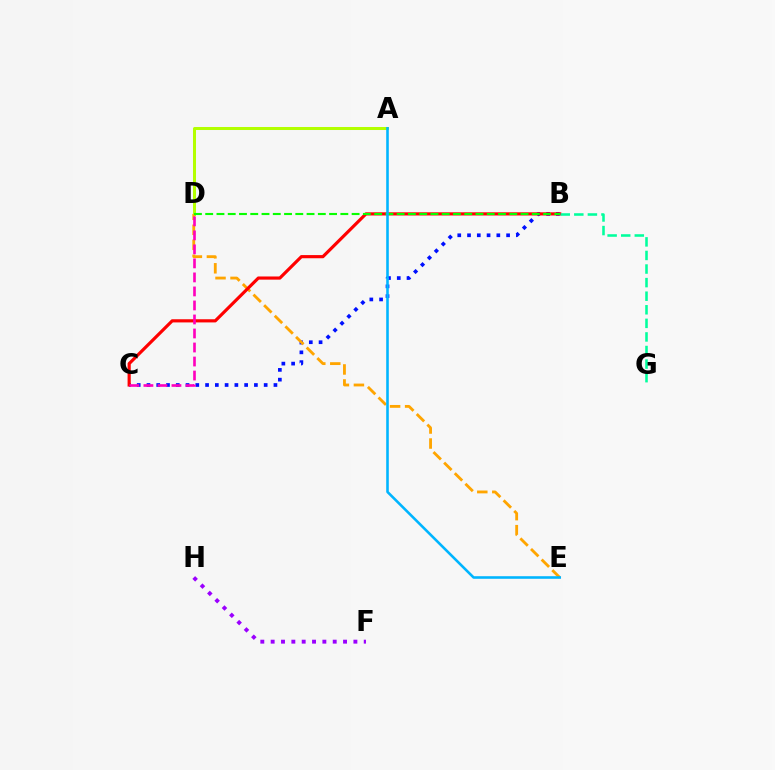{('A', 'D'): [{'color': '#b3ff00', 'line_style': 'solid', 'thickness': 2.17}], ('B', 'C'): [{'color': '#0010ff', 'line_style': 'dotted', 'thickness': 2.65}, {'color': '#ff0000', 'line_style': 'solid', 'thickness': 2.28}], ('D', 'E'): [{'color': '#ffa500', 'line_style': 'dashed', 'thickness': 2.04}], ('B', 'D'): [{'color': '#08ff00', 'line_style': 'dashed', 'thickness': 1.53}], ('F', 'H'): [{'color': '#9b00ff', 'line_style': 'dotted', 'thickness': 2.81}], ('C', 'D'): [{'color': '#ff00bd', 'line_style': 'dashed', 'thickness': 1.9}], ('A', 'E'): [{'color': '#00b5ff', 'line_style': 'solid', 'thickness': 1.86}], ('B', 'G'): [{'color': '#00ff9d', 'line_style': 'dashed', 'thickness': 1.84}]}